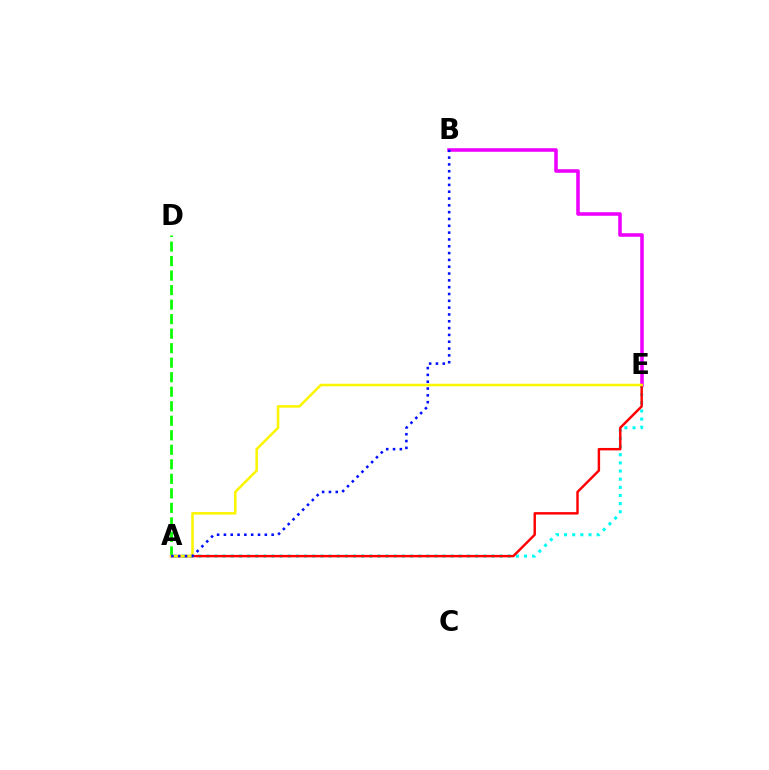{('A', 'E'): [{'color': '#00fff6', 'line_style': 'dotted', 'thickness': 2.21}, {'color': '#ff0000', 'line_style': 'solid', 'thickness': 1.76}, {'color': '#fcf500', 'line_style': 'solid', 'thickness': 1.83}], ('B', 'E'): [{'color': '#ee00ff', 'line_style': 'solid', 'thickness': 2.56}], ('A', 'D'): [{'color': '#08ff00', 'line_style': 'dashed', 'thickness': 1.97}], ('A', 'B'): [{'color': '#0010ff', 'line_style': 'dotted', 'thickness': 1.85}]}